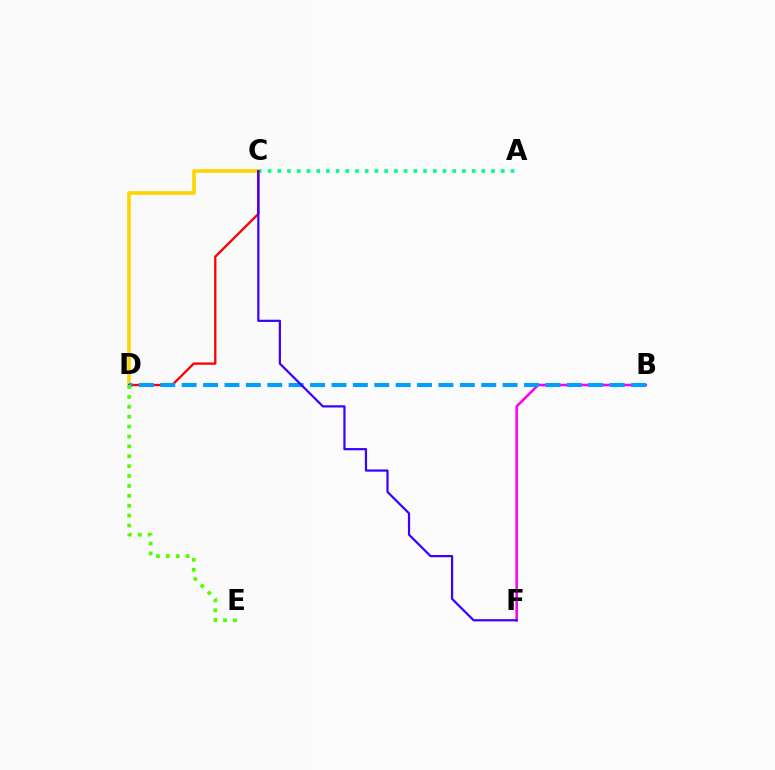{('A', 'C'): [{'color': '#00ff86', 'line_style': 'dotted', 'thickness': 2.64}], ('B', 'F'): [{'color': '#ff00ed', 'line_style': 'solid', 'thickness': 1.84}], ('C', 'D'): [{'color': '#ffd500', 'line_style': 'solid', 'thickness': 2.61}, {'color': '#ff0000', 'line_style': 'solid', 'thickness': 1.66}], ('B', 'D'): [{'color': '#009eff', 'line_style': 'dashed', 'thickness': 2.91}], ('D', 'E'): [{'color': '#4fff00', 'line_style': 'dotted', 'thickness': 2.69}], ('C', 'F'): [{'color': '#3700ff', 'line_style': 'solid', 'thickness': 1.59}]}